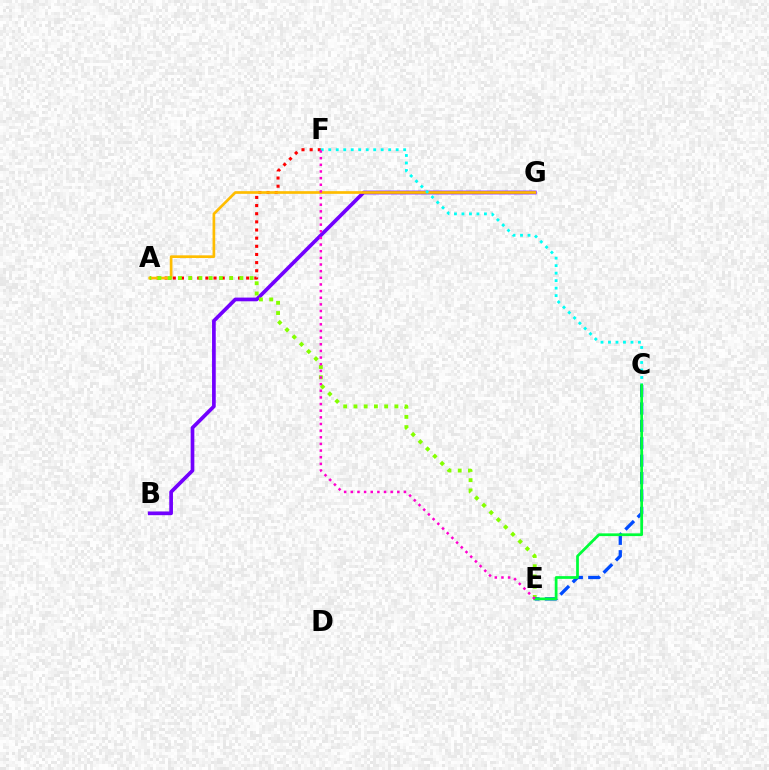{('A', 'F'): [{'color': '#ff0000', 'line_style': 'dotted', 'thickness': 2.21}], ('B', 'G'): [{'color': '#7200ff', 'line_style': 'solid', 'thickness': 2.66}], ('A', 'G'): [{'color': '#ffbd00', 'line_style': 'solid', 'thickness': 1.93}], ('A', 'E'): [{'color': '#84ff00', 'line_style': 'dotted', 'thickness': 2.78}], ('C', 'F'): [{'color': '#00fff6', 'line_style': 'dotted', 'thickness': 2.04}], ('C', 'E'): [{'color': '#004bff', 'line_style': 'dashed', 'thickness': 2.36}, {'color': '#00ff39', 'line_style': 'solid', 'thickness': 1.98}], ('E', 'F'): [{'color': '#ff00cf', 'line_style': 'dotted', 'thickness': 1.81}]}